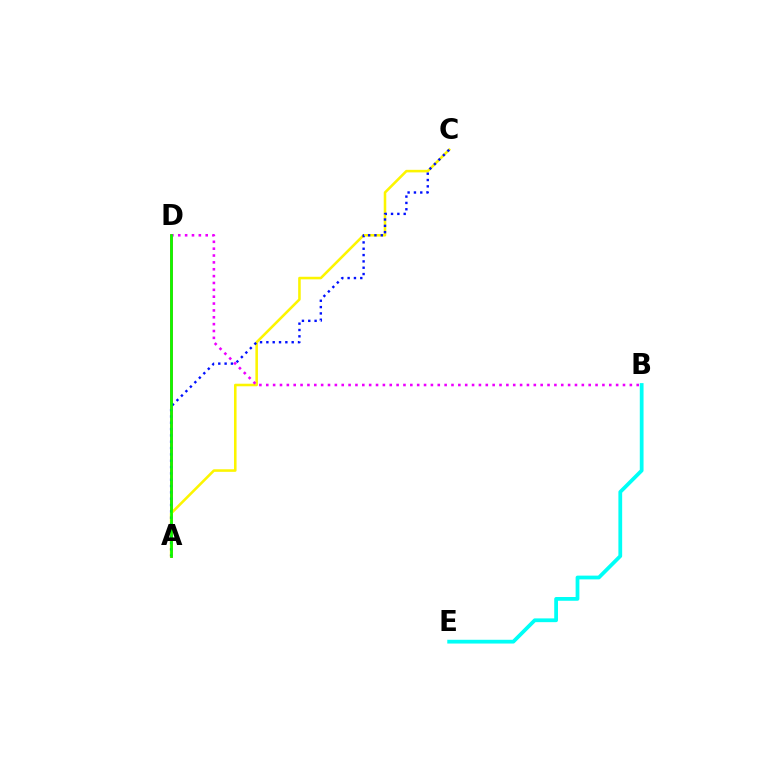{('B', 'E'): [{'color': '#00fff6', 'line_style': 'solid', 'thickness': 2.71}], ('A', 'D'): [{'color': '#ff0000', 'line_style': 'solid', 'thickness': 1.82}, {'color': '#08ff00', 'line_style': 'solid', 'thickness': 1.91}], ('A', 'C'): [{'color': '#fcf500', 'line_style': 'solid', 'thickness': 1.84}, {'color': '#0010ff', 'line_style': 'dotted', 'thickness': 1.72}], ('B', 'D'): [{'color': '#ee00ff', 'line_style': 'dotted', 'thickness': 1.86}]}